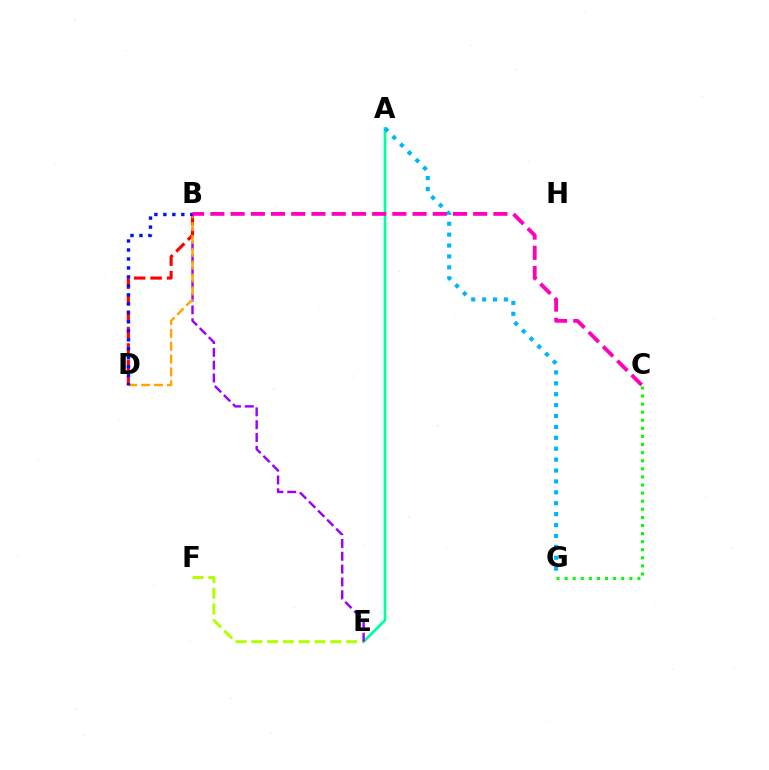{('C', 'G'): [{'color': '#08ff00', 'line_style': 'dotted', 'thickness': 2.2}], ('A', 'E'): [{'color': '#00ff9d', 'line_style': 'solid', 'thickness': 1.96}], ('E', 'F'): [{'color': '#b3ff00', 'line_style': 'dashed', 'thickness': 2.14}], ('B', 'E'): [{'color': '#9b00ff', 'line_style': 'dashed', 'thickness': 1.74}], ('B', 'D'): [{'color': '#ff0000', 'line_style': 'dashed', 'thickness': 2.24}, {'color': '#ffa500', 'line_style': 'dashed', 'thickness': 1.74}, {'color': '#0010ff', 'line_style': 'dotted', 'thickness': 2.44}], ('A', 'G'): [{'color': '#00b5ff', 'line_style': 'dotted', 'thickness': 2.96}], ('B', 'C'): [{'color': '#ff00bd', 'line_style': 'dashed', 'thickness': 2.75}]}